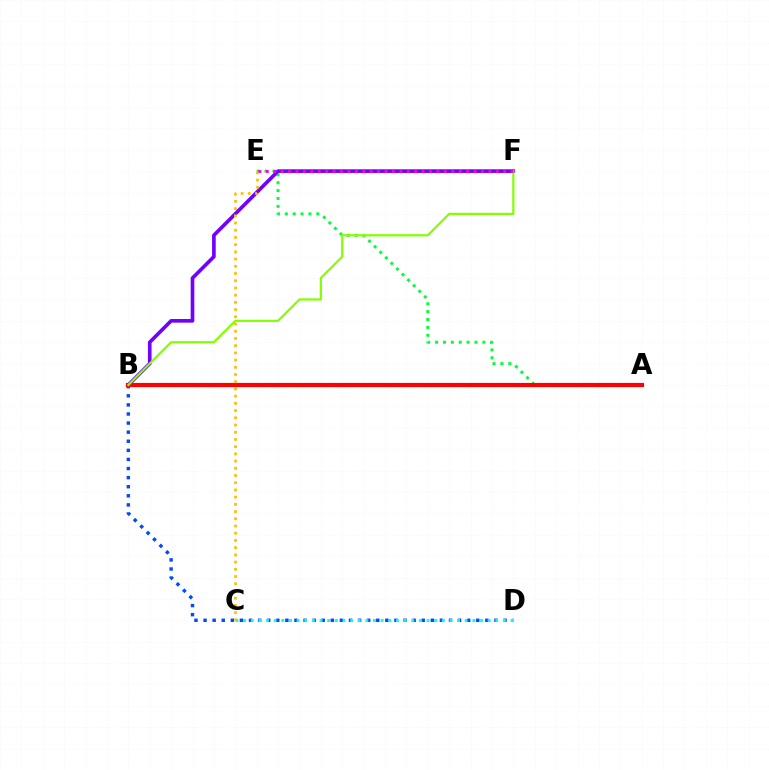{('A', 'E'): [{'color': '#00ff39', 'line_style': 'dotted', 'thickness': 2.14}], ('B', 'F'): [{'color': '#7200ff', 'line_style': 'solid', 'thickness': 2.63}, {'color': '#84ff00', 'line_style': 'solid', 'thickness': 1.58}], ('B', 'D'): [{'color': '#004bff', 'line_style': 'dotted', 'thickness': 2.47}], ('A', 'B'): [{'color': '#ff0000', 'line_style': 'solid', 'thickness': 3.0}], ('C', 'D'): [{'color': '#00fff6', 'line_style': 'dotted', 'thickness': 2.08}], ('C', 'E'): [{'color': '#ffbd00', 'line_style': 'dotted', 'thickness': 1.96}], ('E', 'F'): [{'color': '#ff00cf', 'line_style': 'dotted', 'thickness': 2.02}]}